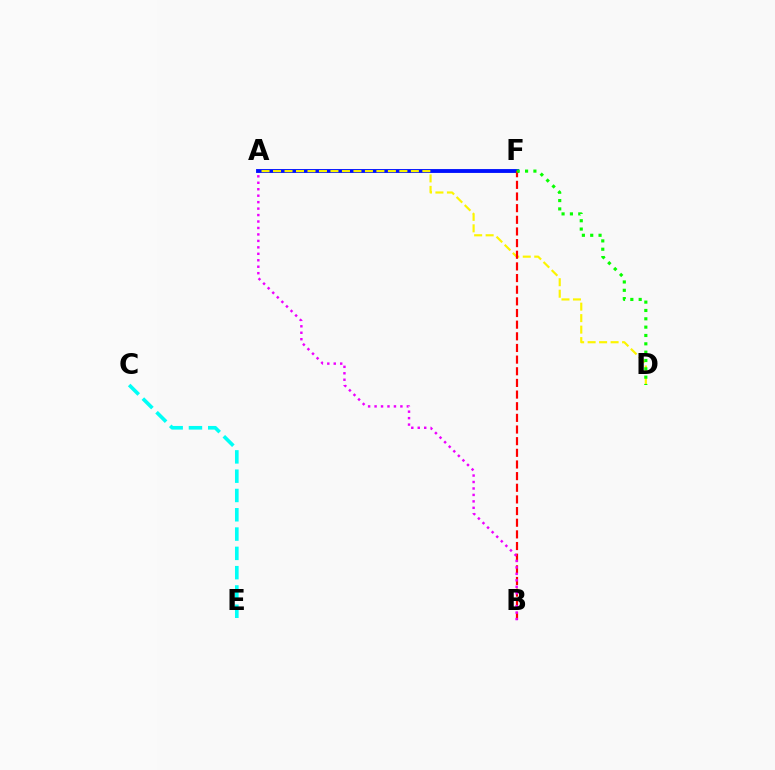{('A', 'F'): [{'color': '#0010ff', 'line_style': 'solid', 'thickness': 2.78}], ('C', 'E'): [{'color': '#00fff6', 'line_style': 'dashed', 'thickness': 2.62}], ('A', 'D'): [{'color': '#fcf500', 'line_style': 'dashed', 'thickness': 1.56}], ('B', 'F'): [{'color': '#ff0000', 'line_style': 'dashed', 'thickness': 1.58}], ('D', 'F'): [{'color': '#08ff00', 'line_style': 'dotted', 'thickness': 2.27}], ('A', 'B'): [{'color': '#ee00ff', 'line_style': 'dotted', 'thickness': 1.75}]}